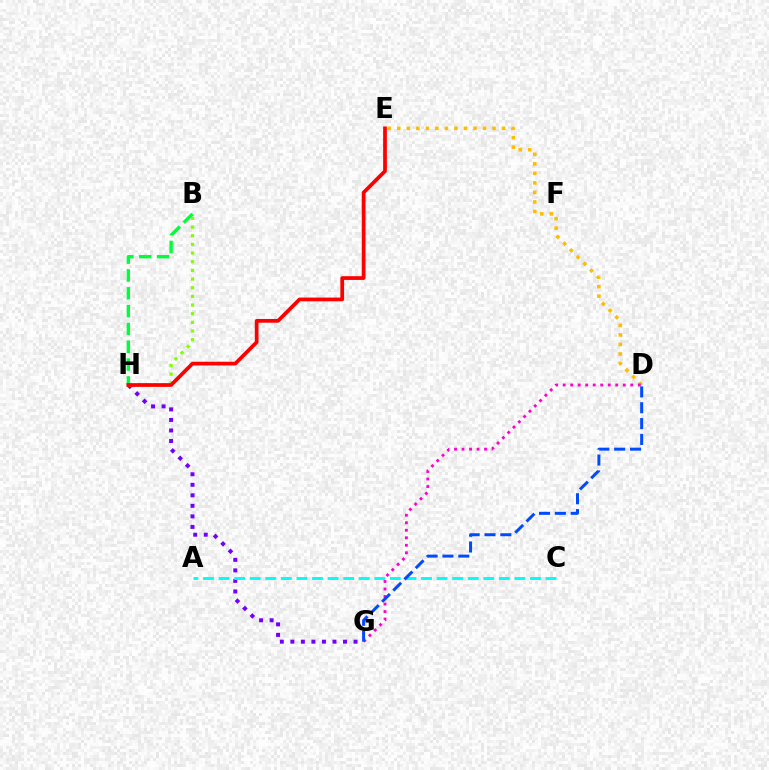{('G', 'H'): [{'color': '#7200ff', 'line_style': 'dotted', 'thickness': 2.86}], ('B', 'H'): [{'color': '#84ff00', 'line_style': 'dotted', 'thickness': 2.35}, {'color': '#00ff39', 'line_style': 'dashed', 'thickness': 2.42}], ('D', 'E'): [{'color': '#ffbd00', 'line_style': 'dotted', 'thickness': 2.59}], ('D', 'G'): [{'color': '#ff00cf', 'line_style': 'dotted', 'thickness': 2.04}, {'color': '#004bff', 'line_style': 'dashed', 'thickness': 2.15}], ('A', 'C'): [{'color': '#00fff6', 'line_style': 'dashed', 'thickness': 2.12}], ('E', 'H'): [{'color': '#ff0000', 'line_style': 'solid', 'thickness': 2.69}]}